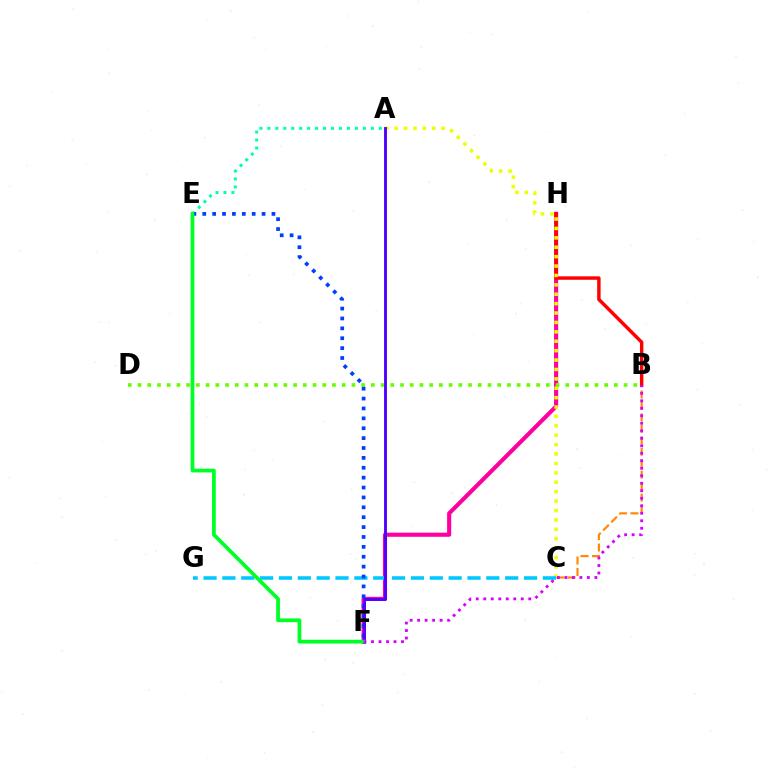{('B', 'C'): [{'color': '#ff8800', 'line_style': 'dashed', 'thickness': 1.56}], ('F', 'H'): [{'color': '#ff00a0', 'line_style': 'solid', 'thickness': 2.97}], ('B', 'H'): [{'color': '#ff0000', 'line_style': 'solid', 'thickness': 2.48}], ('A', 'E'): [{'color': '#00ffaf', 'line_style': 'dotted', 'thickness': 2.16}], ('B', 'D'): [{'color': '#66ff00', 'line_style': 'dotted', 'thickness': 2.64}], ('A', 'C'): [{'color': '#eeff00', 'line_style': 'dotted', 'thickness': 2.55}], ('C', 'G'): [{'color': '#00c7ff', 'line_style': 'dashed', 'thickness': 2.56}], ('E', 'F'): [{'color': '#003fff', 'line_style': 'dotted', 'thickness': 2.69}, {'color': '#00ff27', 'line_style': 'solid', 'thickness': 2.7}], ('A', 'F'): [{'color': '#4f00ff', 'line_style': 'solid', 'thickness': 2.07}], ('B', 'F'): [{'color': '#d600ff', 'line_style': 'dotted', 'thickness': 2.04}]}